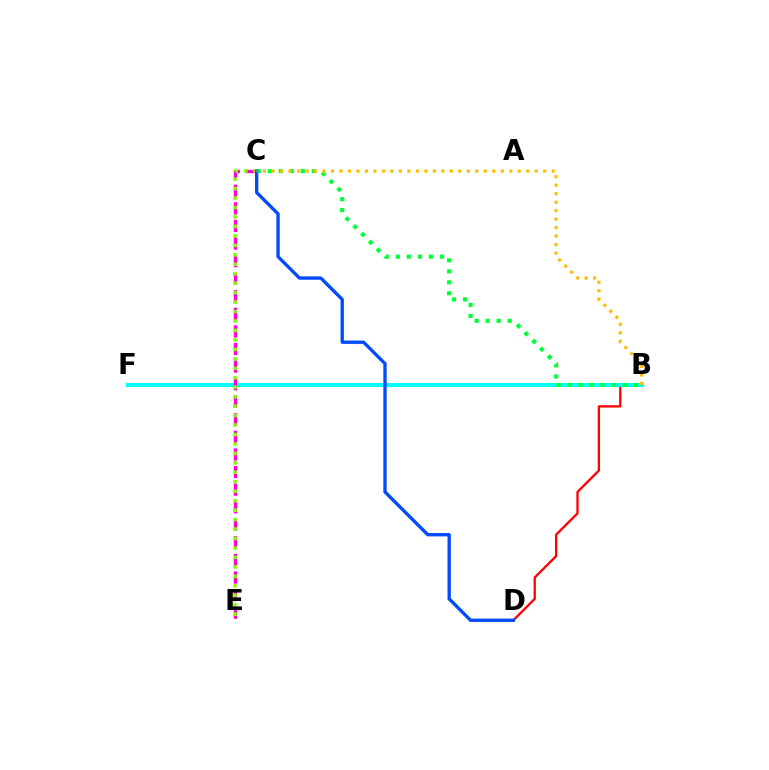{('B', 'F'): [{'color': '#7200ff', 'line_style': 'dashed', 'thickness': 1.69}, {'color': '#00fff6', 'line_style': 'solid', 'thickness': 2.95}], ('B', 'D'): [{'color': '#ff0000', 'line_style': 'solid', 'thickness': 1.65}], ('C', 'E'): [{'color': '#ff00cf', 'line_style': 'dashed', 'thickness': 2.39}, {'color': '#84ff00', 'line_style': 'dotted', 'thickness': 2.57}], ('B', 'C'): [{'color': '#00ff39', 'line_style': 'dotted', 'thickness': 2.99}, {'color': '#ffbd00', 'line_style': 'dotted', 'thickness': 2.31}], ('C', 'D'): [{'color': '#004bff', 'line_style': 'solid', 'thickness': 2.4}]}